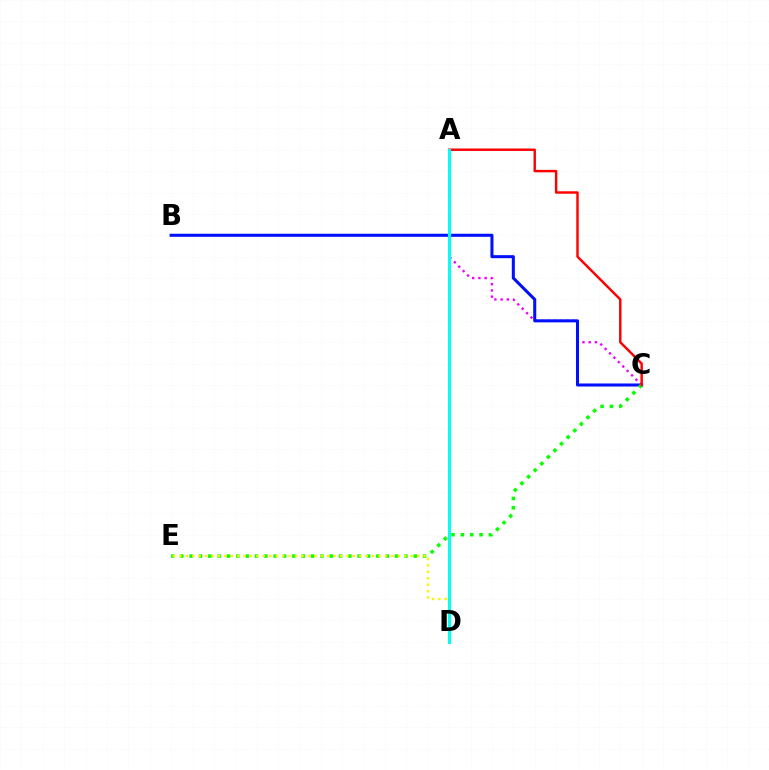{('A', 'C'): [{'color': '#ee00ff', 'line_style': 'dotted', 'thickness': 1.69}, {'color': '#ff0000', 'line_style': 'solid', 'thickness': 1.76}], ('B', 'C'): [{'color': '#0010ff', 'line_style': 'solid', 'thickness': 2.19}], ('C', 'E'): [{'color': '#08ff00', 'line_style': 'dotted', 'thickness': 2.54}], ('D', 'E'): [{'color': '#fcf500', 'line_style': 'dotted', 'thickness': 1.75}], ('A', 'D'): [{'color': '#00fff6', 'line_style': 'solid', 'thickness': 2.14}]}